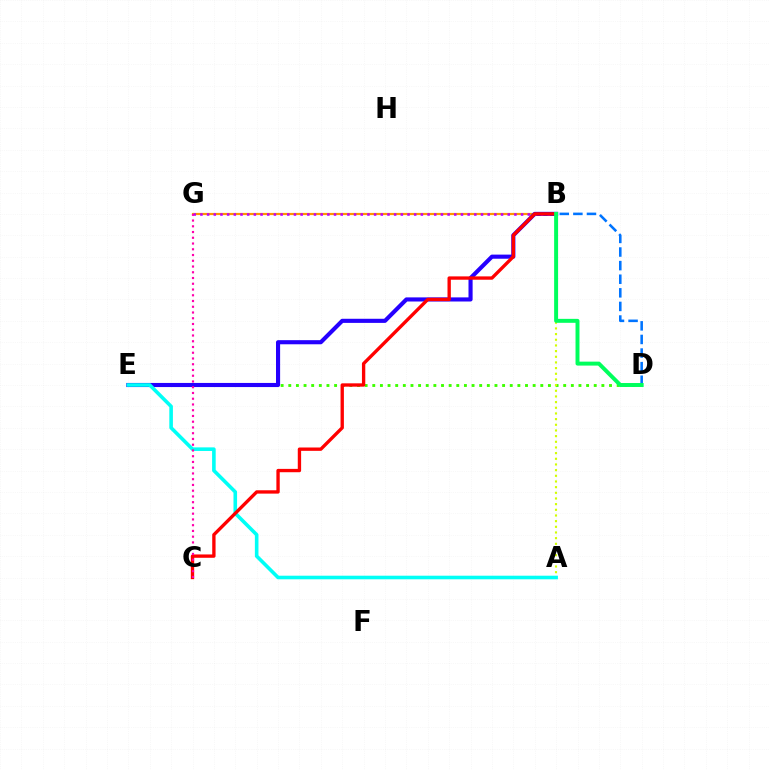{('B', 'G'): [{'color': '#ff9400', 'line_style': 'solid', 'thickness': 1.58}, {'color': '#b900ff', 'line_style': 'dotted', 'thickness': 1.82}], ('D', 'E'): [{'color': '#3dff00', 'line_style': 'dotted', 'thickness': 2.07}], ('B', 'E'): [{'color': '#2500ff', 'line_style': 'solid', 'thickness': 2.96}], ('A', 'B'): [{'color': '#d1ff00', 'line_style': 'dotted', 'thickness': 1.54}], ('A', 'E'): [{'color': '#00fff6', 'line_style': 'solid', 'thickness': 2.59}], ('B', 'C'): [{'color': '#ff0000', 'line_style': 'solid', 'thickness': 2.41}], ('B', 'D'): [{'color': '#0074ff', 'line_style': 'dashed', 'thickness': 1.85}, {'color': '#00ff5c', 'line_style': 'solid', 'thickness': 2.85}], ('C', 'G'): [{'color': '#ff00ac', 'line_style': 'dotted', 'thickness': 1.56}]}